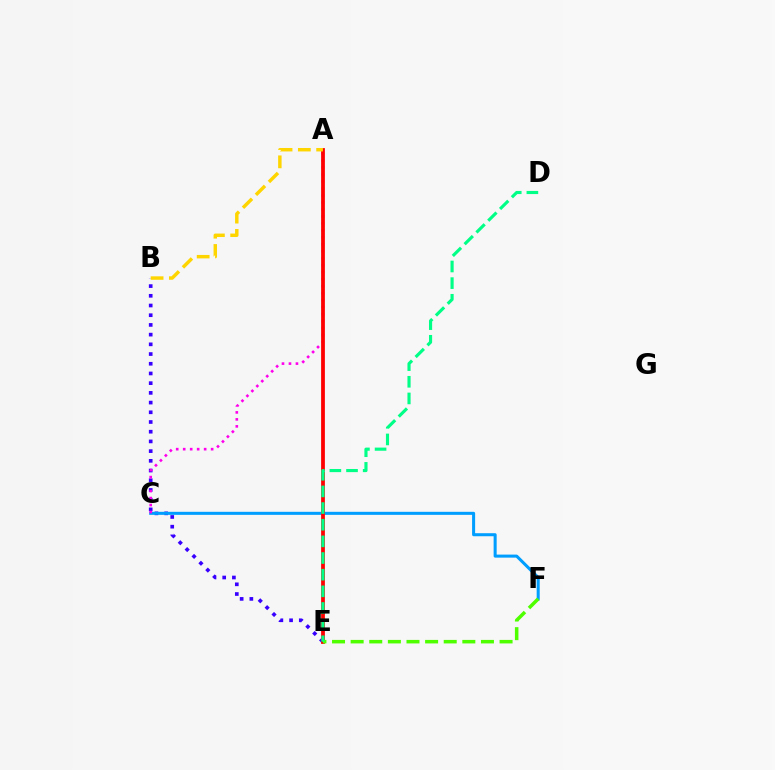{('B', 'E'): [{'color': '#3700ff', 'line_style': 'dotted', 'thickness': 2.64}], ('C', 'F'): [{'color': '#009eff', 'line_style': 'solid', 'thickness': 2.19}], ('A', 'C'): [{'color': '#ff00ed', 'line_style': 'dotted', 'thickness': 1.9}], ('A', 'E'): [{'color': '#ff0000', 'line_style': 'solid', 'thickness': 2.72}], ('E', 'F'): [{'color': '#4fff00', 'line_style': 'dashed', 'thickness': 2.53}], ('A', 'B'): [{'color': '#ffd500', 'line_style': 'dashed', 'thickness': 2.49}], ('D', 'E'): [{'color': '#00ff86', 'line_style': 'dashed', 'thickness': 2.26}]}